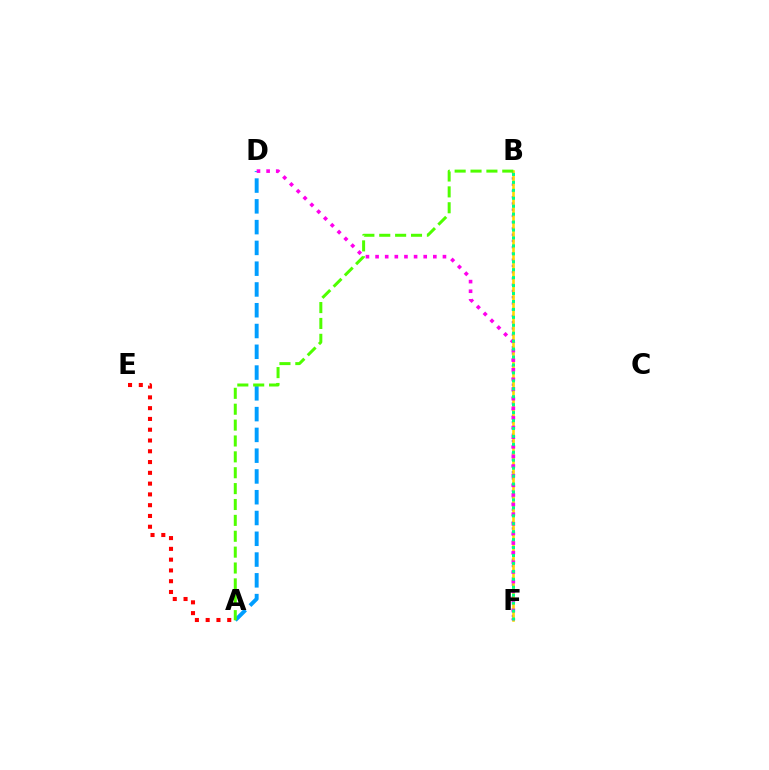{('B', 'F'): [{'color': '#3700ff', 'line_style': 'dotted', 'thickness': 1.7}, {'color': '#ffd500', 'line_style': 'solid', 'thickness': 1.89}, {'color': '#00ff86', 'line_style': 'dotted', 'thickness': 2.16}], ('A', 'E'): [{'color': '#ff0000', 'line_style': 'dotted', 'thickness': 2.93}], ('A', 'D'): [{'color': '#009eff', 'line_style': 'dashed', 'thickness': 2.82}], ('A', 'B'): [{'color': '#4fff00', 'line_style': 'dashed', 'thickness': 2.16}], ('D', 'F'): [{'color': '#ff00ed', 'line_style': 'dotted', 'thickness': 2.62}]}